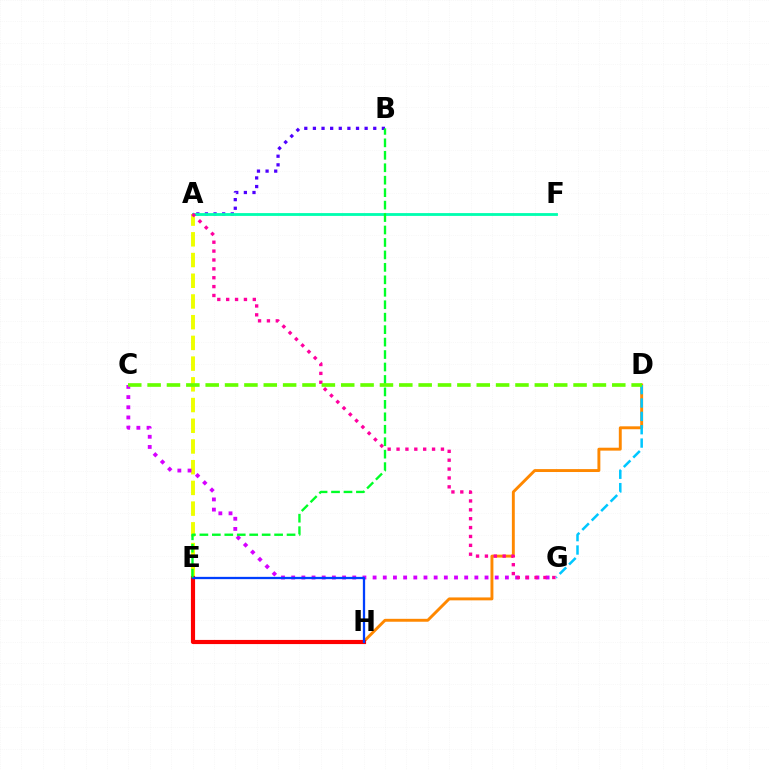{('A', 'E'): [{'color': '#eeff00', 'line_style': 'dashed', 'thickness': 2.81}], ('A', 'B'): [{'color': '#4f00ff', 'line_style': 'dotted', 'thickness': 2.34}], ('C', 'G'): [{'color': '#d600ff', 'line_style': 'dotted', 'thickness': 2.77}], ('D', 'H'): [{'color': '#ff8800', 'line_style': 'solid', 'thickness': 2.1}], ('A', 'F'): [{'color': '#00ffaf', 'line_style': 'solid', 'thickness': 2.03}], ('E', 'H'): [{'color': '#ff0000', 'line_style': 'solid', 'thickness': 2.99}, {'color': '#003fff', 'line_style': 'solid', 'thickness': 1.64}], ('D', 'G'): [{'color': '#00c7ff', 'line_style': 'dashed', 'thickness': 1.81}], ('A', 'G'): [{'color': '#ff00a0', 'line_style': 'dotted', 'thickness': 2.41}], ('B', 'E'): [{'color': '#00ff27', 'line_style': 'dashed', 'thickness': 1.69}], ('C', 'D'): [{'color': '#66ff00', 'line_style': 'dashed', 'thickness': 2.63}]}